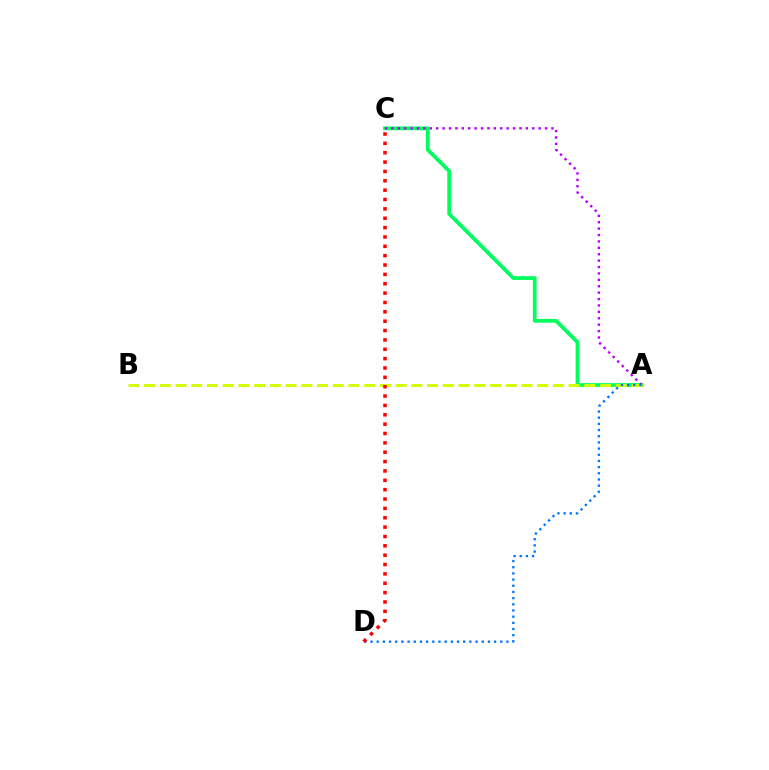{('A', 'C'): [{'color': '#00ff5c', 'line_style': 'solid', 'thickness': 2.71}, {'color': '#b900ff', 'line_style': 'dotted', 'thickness': 1.74}], ('A', 'B'): [{'color': '#d1ff00', 'line_style': 'dashed', 'thickness': 2.14}], ('A', 'D'): [{'color': '#0074ff', 'line_style': 'dotted', 'thickness': 1.68}], ('C', 'D'): [{'color': '#ff0000', 'line_style': 'dotted', 'thickness': 2.54}]}